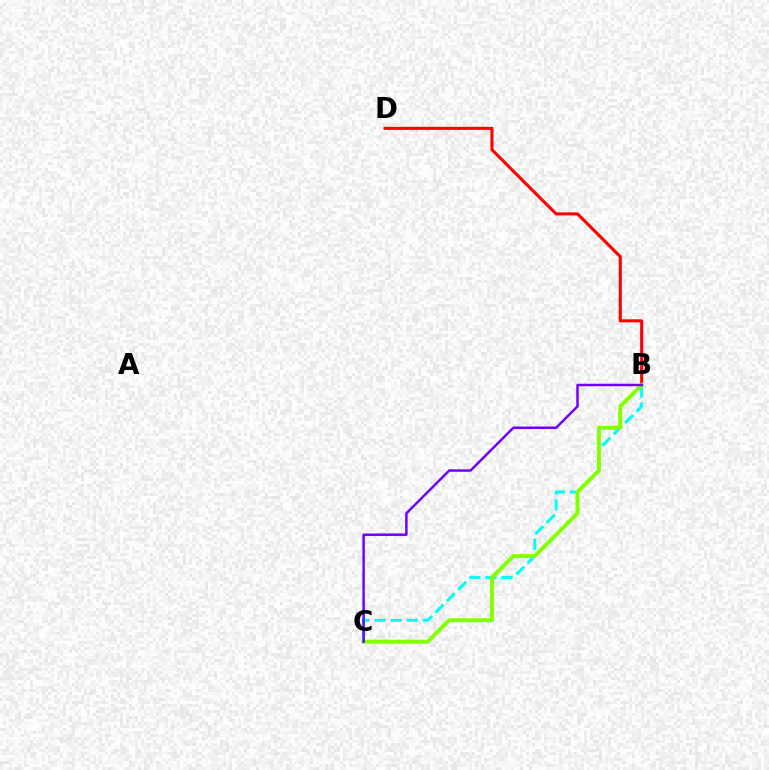{('B', 'D'): [{'color': '#ff0000', 'line_style': 'solid', 'thickness': 2.2}], ('B', 'C'): [{'color': '#00fff6', 'line_style': 'dashed', 'thickness': 2.19}, {'color': '#84ff00', 'line_style': 'solid', 'thickness': 2.84}, {'color': '#7200ff', 'line_style': 'solid', 'thickness': 1.79}]}